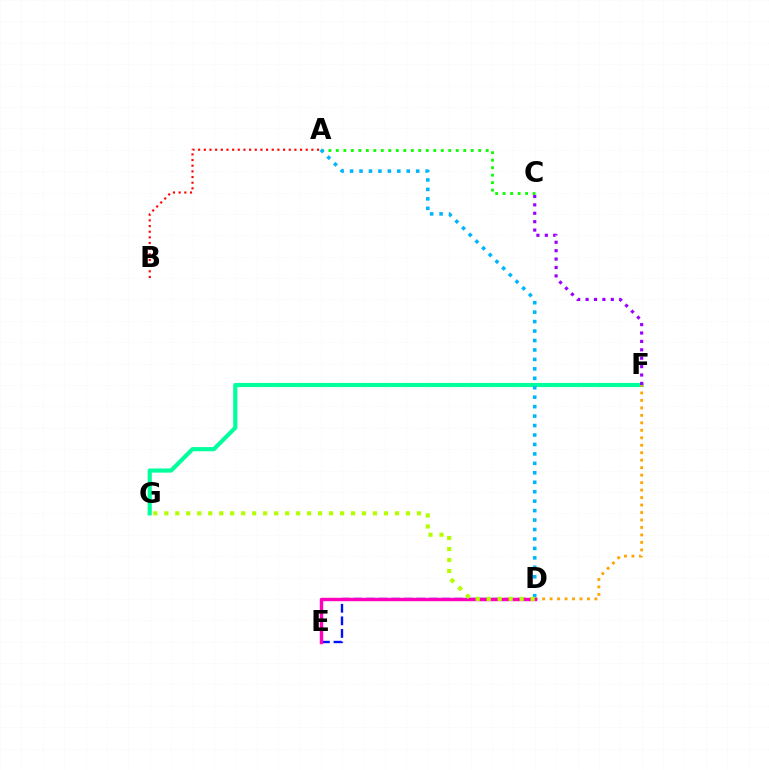{('A', 'C'): [{'color': '#08ff00', 'line_style': 'dotted', 'thickness': 2.04}], ('A', 'B'): [{'color': '#ff0000', 'line_style': 'dotted', 'thickness': 1.54}], ('F', 'G'): [{'color': '#00ff9d', 'line_style': 'solid', 'thickness': 3.0}], ('D', 'F'): [{'color': '#ffa500', 'line_style': 'dotted', 'thickness': 2.03}], ('A', 'D'): [{'color': '#00b5ff', 'line_style': 'dotted', 'thickness': 2.57}], ('D', 'E'): [{'color': '#0010ff', 'line_style': 'dashed', 'thickness': 1.71}, {'color': '#ff00bd', 'line_style': 'solid', 'thickness': 2.47}], ('C', 'F'): [{'color': '#9b00ff', 'line_style': 'dotted', 'thickness': 2.28}], ('D', 'G'): [{'color': '#b3ff00', 'line_style': 'dotted', 'thickness': 2.98}]}